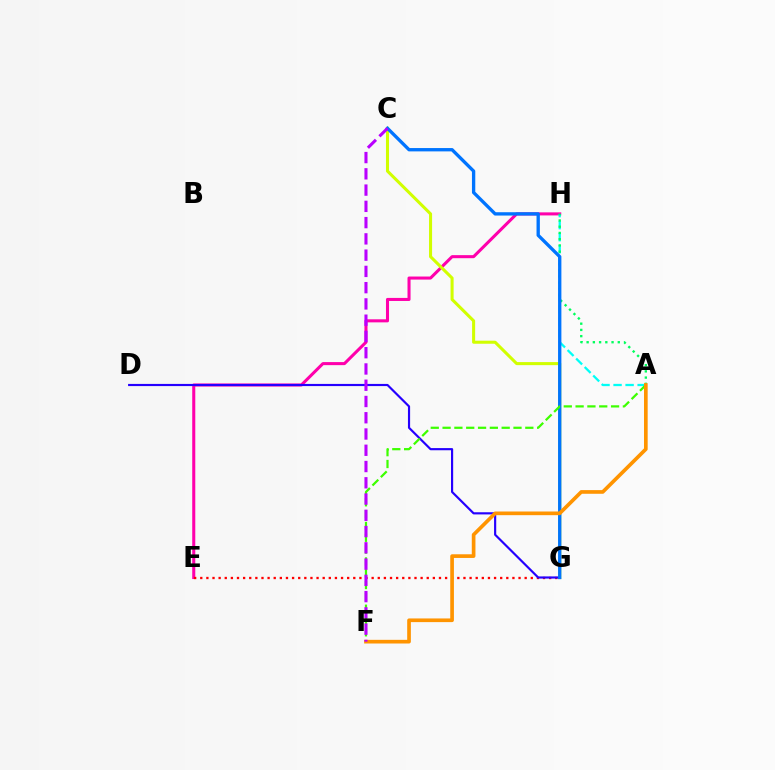{('E', 'H'): [{'color': '#ff00ac', 'line_style': 'solid', 'thickness': 2.2}], ('A', 'H'): [{'color': '#00fff6', 'line_style': 'dashed', 'thickness': 1.63}, {'color': '#00ff5c', 'line_style': 'dotted', 'thickness': 1.69}], ('E', 'G'): [{'color': '#ff0000', 'line_style': 'dotted', 'thickness': 1.66}], ('C', 'G'): [{'color': '#d1ff00', 'line_style': 'solid', 'thickness': 2.2}, {'color': '#0074ff', 'line_style': 'solid', 'thickness': 2.4}], ('D', 'G'): [{'color': '#2500ff', 'line_style': 'solid', 'thickness': 1.56}], ('A', 'F'): [{'color': '#3dff00', 'line_style': 'dashed', 'thickness': 1.61}, {'color': '#ff9400', 'line_style': 'solid', 'thickness': 2.64}], ('C', 'F'): [{'color': '#b900ff', 'line_style': 'dashed', 'thickness': 2.21}]}